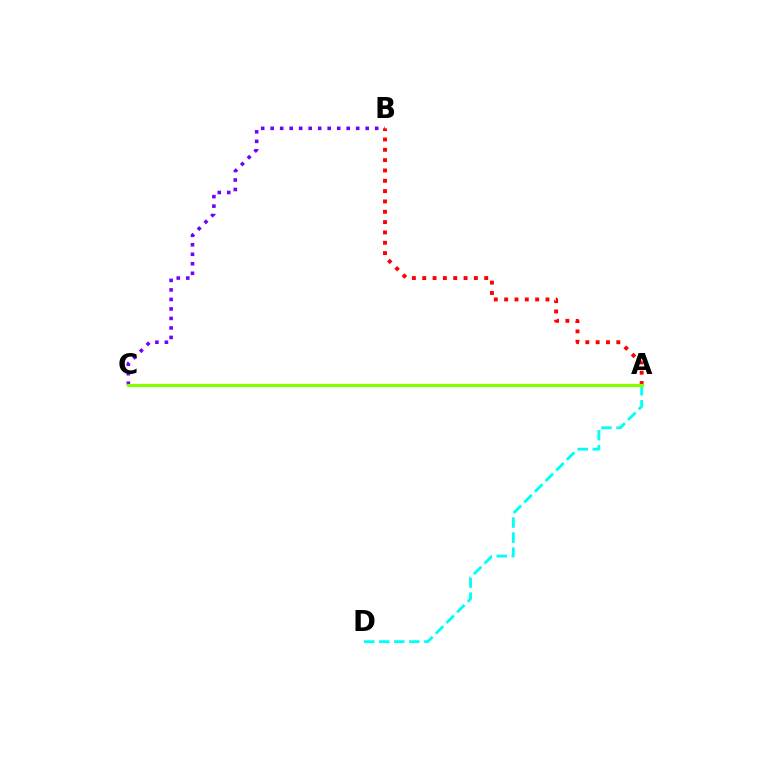{('B', 'C'): [{'color': '#7200ff', 'line_style': 'dotted', 'thickness': 2.58}], ('A', 'B'): [{'color': '#ff0000', 'line_style': 'dotted', 'thickness': 2.81}], ('A', 'D'): [{'color': '#00fff6', 'line_style': 'dashed', 'thickness': 2.04}], ('A', 'C'): [{'color': '#84ff00', 'line_style': 'solid', 'thickness': 2.34}]}